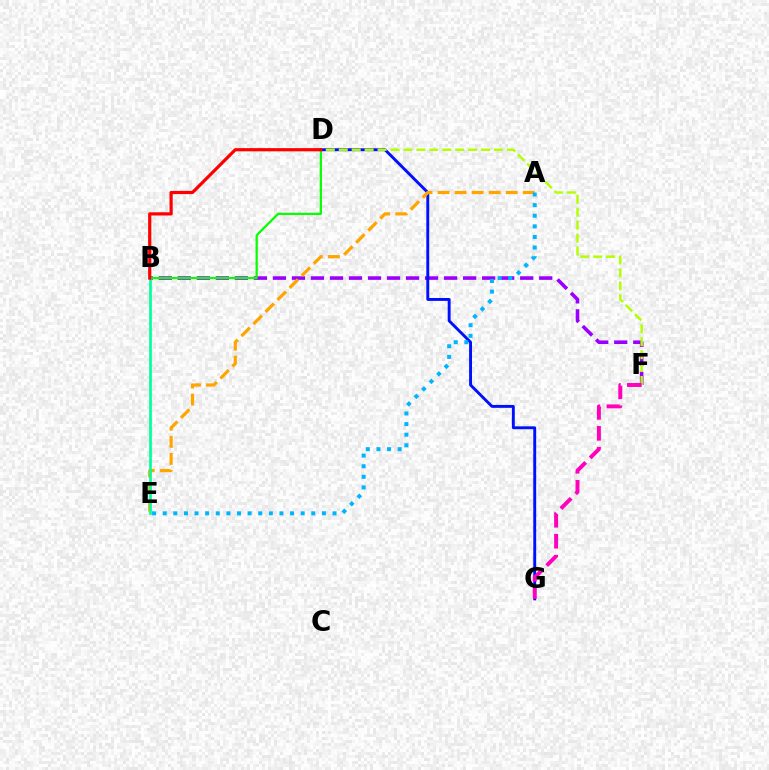{('B', 'F'): [{'color': '#9b00ff', 'line_style': 'dashed', 'thickness': 2.58}], ('D', 'G'): [{'color': '#0010ff', 'line_style': 'solid', 'thickness': 2.09}], ('A', 'E'): [{'color': '#ffa500', 'line_style': 'dashed', 'thickness': 2.32}, {'color': '#00b5ff', 'line_style': 'dotted', 'thickness': 2.88}], ('B', 'D'): [{'color': '#08ff00', 'line_style': 'solid', 'thickness': 1.61}, {'color': '#ff0000', 'line_style': 'solid', 'thickness': 2.3}], ('D', 'F'): [{'color': '#b3ff00', 'line_style': 'dashed', 'thickness': 1.76}], ('B', 'E'): [{'color': '#00ff9d', 'line_style': 'solid', 'thickness': 1.94}], ('F', 'G'): [{'color': '#ff00bd', 'line_style': 'dashed', 'thickness': 2.84}]}